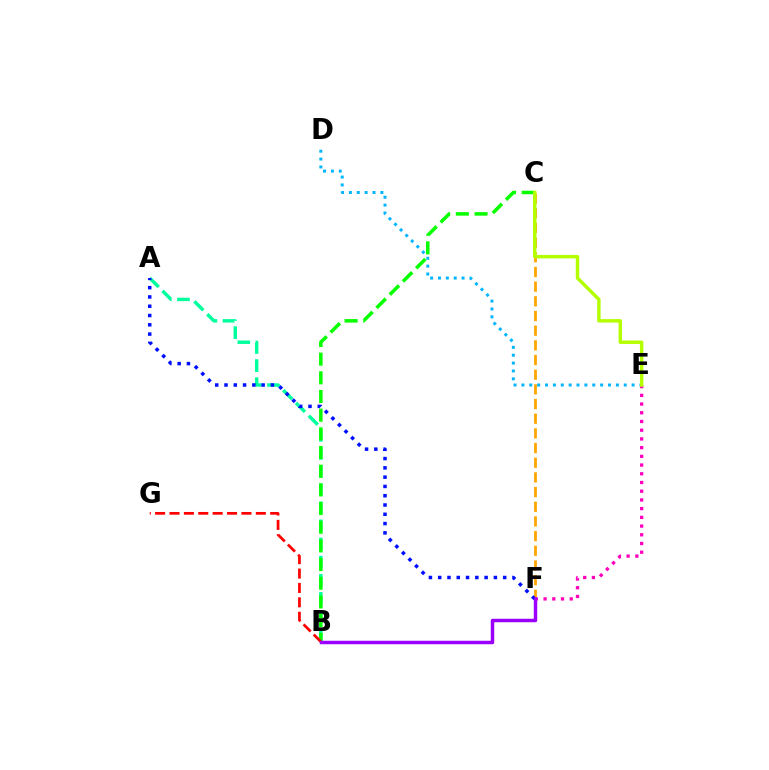{('A', 'B'): [{'color': '#00ff9d', 'line_style': 'dashed', 'thickness': 2.46}], ('C', 'F'): [{'color': '#ffa500', 'line_style': 'dashed', 'thickness': 1.99}], ('A', 'F'): [{'color': '#0010ff', 'line_style': 'dotted', 'thickness': 2.52}], ('D', 'E'): [{'color': '#00b5ff', 'line_style': 'dotted', 'thickness': 2.14}], ('B', 'C'): [{'color': '#08ff00', 'line_style': 'dashed', 'thickness': 2.54}], ('E', 'F'): [{'color': '#ff00bd', 'line_style': 'dotted', 'thickness': 2.37}], ('B', 'G'): [{'color': '#ff0000', 'line_style': 'dashed', 'thickness': 1.95}], ('C', 'E'): [{'color': '#b3ff00', 'line_style': 'solid', 'thickness': 2.48}], ('B', 'F'): [{'color': '#9b00ff', 'line_style': 'solid', 'thickness': 2.5}]}